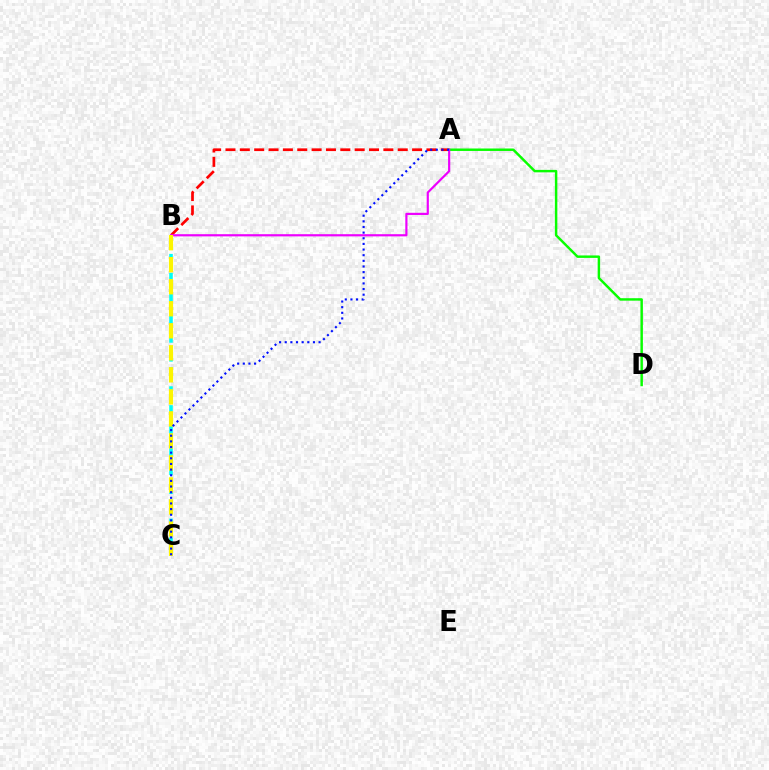{('A', 'B'): [{'color': '#ff0000', 'line_style': 'dashed', 'thickness': 1.95}, {'color': '#ee00ff', 'line_style': 'solid', 'thickness': 1.57}], ('A', 'D'): [{'color': '#08ff00', 'line_style': 'solid', 'thickness': 1.77}], ('B', 'C'): [{'color': '#00fff6', 'line_style': 'dashed', 'thickness': 2.57}, {'color': '#fcf500', 'line_style': 'dashed', 'thickness': 2.99}], ('A', 'C'): [{'color': '#0010ff', 'line_style': 'dotted', 'thickness': 1.53}]}